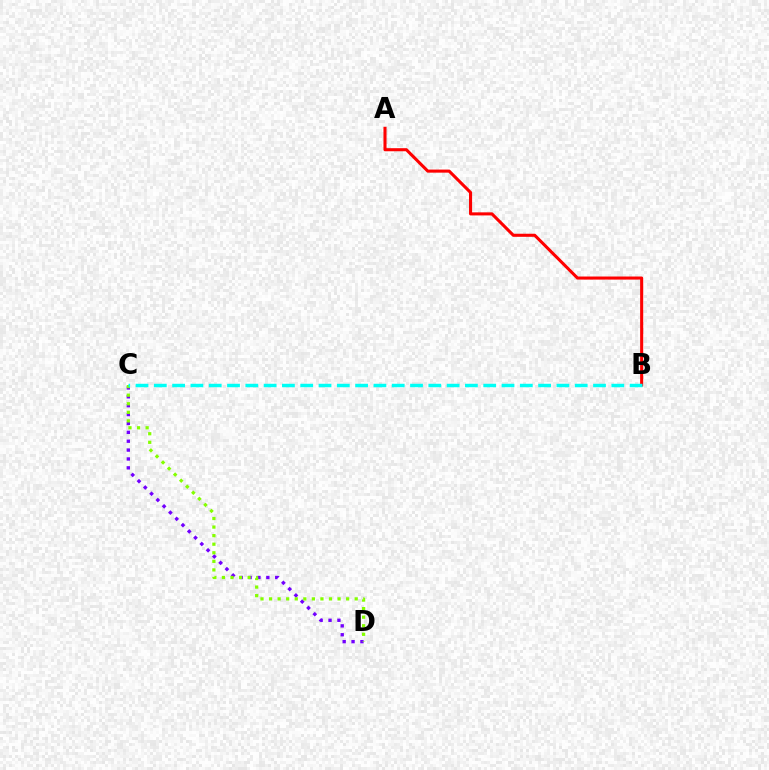{('C', 'D'): [{'color': '#7200ff', 'line_style': 'dotted', 'thickness': 2.41}, {'color': '#84ff00', 'line_style': 'dotted', 'thickness': 2.33}], ('A', 'B'): [{'color': '#ff0000', 'line_style': 'solid', 'thickness': 2.21}], ('B', 'C'): [{'color': '#00fff6', 'line_style': 'dashed', 'thickness': 2.49}]}